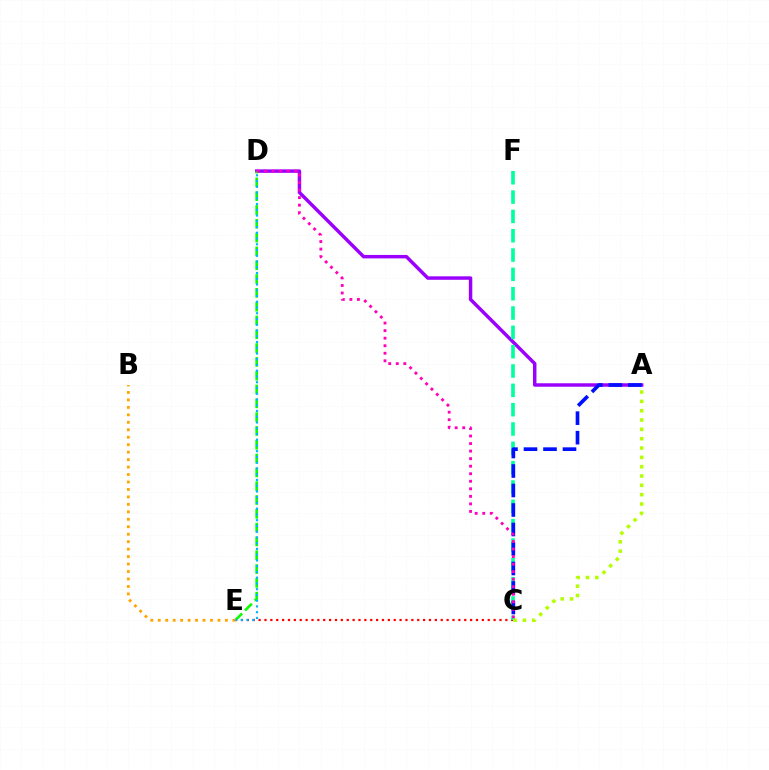{('C', 'E'): [{'color': '#ff0000', 'line_style': 'dotted', 'thickness': 1.6}], ('A', 'D'): [{'color': '#9b00ff', 'line_style': 'solid', 'thickness': 2.49}], ('C', 'F'): [{'color': '#00ff9d', 'line_style': 'dashed', 'thickness': 2.63}], ('D', 'E'): [{'color': '#08ff00', 'line_style': 'dashed', 'thickness': 1.88}, {'color': '#00b5ff', 'line_style': 'dotted', 'thickness': 1.56}], ('A', 'C'): [{'color': '#0010ff', 'line_style': 'dashed', 'thickness': 2.65}, {'color': '#b3ff00', 'line_style': 'dotted', 'thickness': 2.53}], ('B', 'E'): [{'color': '#ffa500', 'line_style': 'dotted', 'thickness': 2.03}], ('C', 'D'): [{'color': '#ff00bd', 'line_style': 'dotted', 'thickness': 2.05}]}